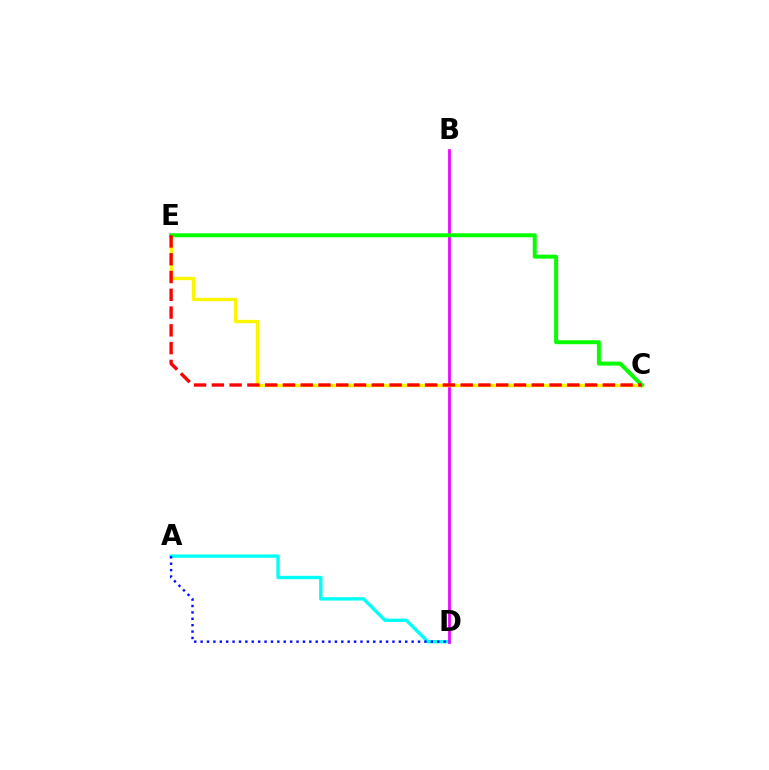{('A', 'D'): [{'color': '#00fff6', 'line_style': 'solid', 'thickness': 2.42}, {'color': '#0010ff', 'line_style': 'dotted', 'thickness': 1.74}], ('B', 'D'): [{'color': '#ee00ff', 'line_style': 'solid', 'thickness': 1.96}], ('C', 'E'): [{'color': '#fcf500', 'line_style': 'solid', 'thickness': 2.41}, {'color': '#08ff00', 'line_style': 'solid', 'thickness': 2.87}, {'color': '#ff0000', 'line_style': 'dashed', 'thickness': 2.41}]}